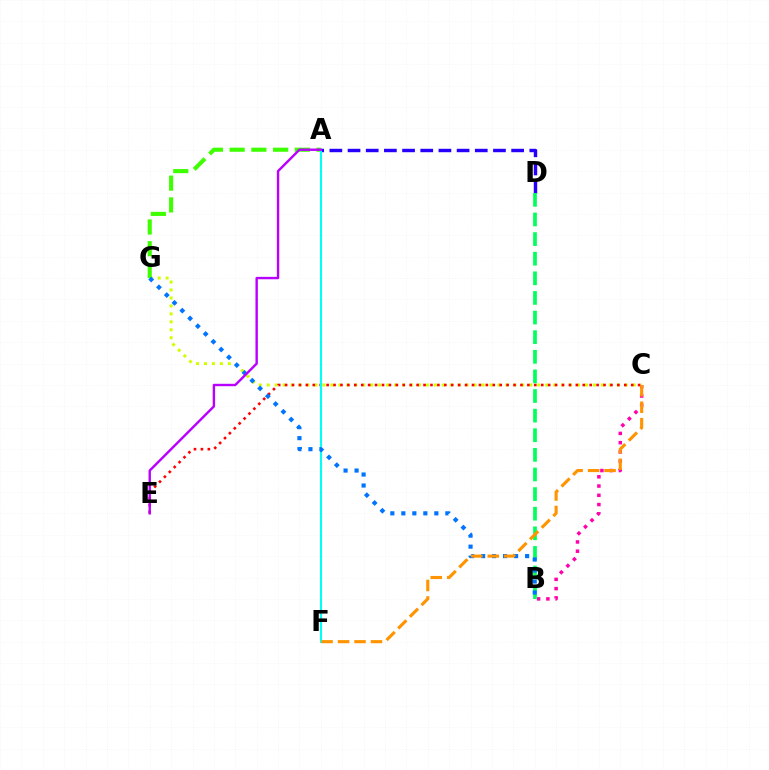{('C', 'G'): [{'color': '#d1ff00', 'line_style': 'dotted', 'thickness': 2.16}], ('B', 'C'): [{'color': '#ff00ac', 'line_style': 'dotted', 'thickness': 2.51}], ('A', 'D'): [{'color': '#2500ff', 'line_style': 'dashed', 'thickness': 2.47}], ('C', 'E'): [{'color': '#ff0000', 'line_style': 'dotted', 'thickness': 1.88}], ('A', 'G'): [{'color': '#3dff00', 'line_style': 'dashed', 'thickness': 2.95}], ('B', 'D'): [{'color': '#00ff5c', 'line_style': 'dashed', 'thickness': 2.66}], ('A', 'F'): [{'color': '#00fff6', 'line_style': 'solid', 'thickness': 1.5}], ('B', 'G'): [{'color': '#0074ff', 'line_style': 'dotted', 'thickness': 2.99}], ('C', 'F'): [{'color': '#ff9400', 'line_style': 'dashed', 'thickness': 2.24}], ('A', 'E'): [{'color': '#b900ff', 'line_style': 'solid', 'thickness': 1.73}]}